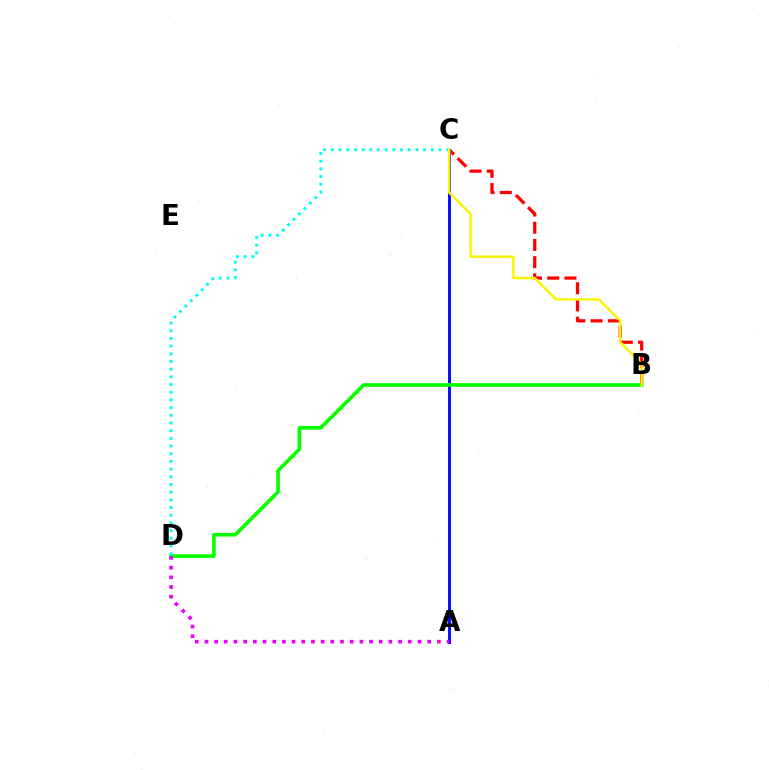{('B', 'C'): [{'color': '#ff0000', 'line_style': 'dashed', 'thickness': 2.34}, {'color': '#fcf500', 'line_style': 'solid', 'thickness': 1.78}], ('A', 'C'): [{'color': '#0010ff', 'line_style': 'solid', 'thickness': 2.12}], ('B', 'D'): [{'color': '#08ff00', 'line_style': 'solid', 'thickness': 2.63}], ('A', 'D'): [{'color': '#ee00ff', 'line_style': 'dotted', 'thickness': 2.63}], ('C', 'D'): [{'color': '#00fff6', 'line_style': 'dotted', 'thickness': 2.09}]}